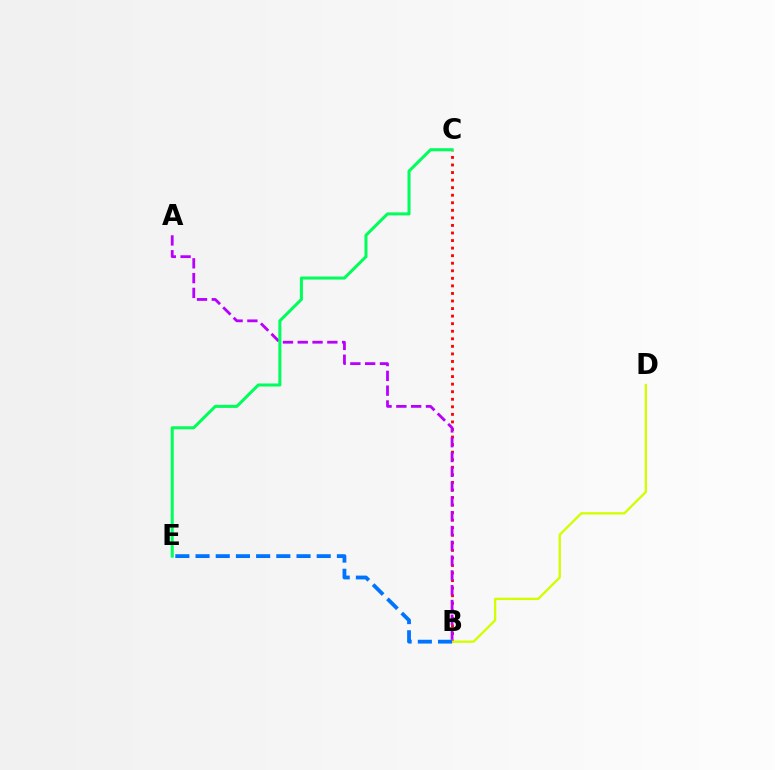{('B', 'C'): [{'color': '#ff0000', 'line_style': 'dotted', 'thickness': 2.05}], ('B', 'D'): [{'color': '#d1ff00', 'line_style': 'solid', 'thickness': 1.68}], ('B', 'E'): [{'color': '#0074ff', 'line_style': 'dashed', 'thickness': 2.74}], ('A', 'B'): [{'color': '#b900ff', 'line_style': 'dashed', 'thickness': 2.01}], ('C', 'E'): [{'color': '#00ff5c', 'line_style': 'solid', 'thickness': 2.19}]}